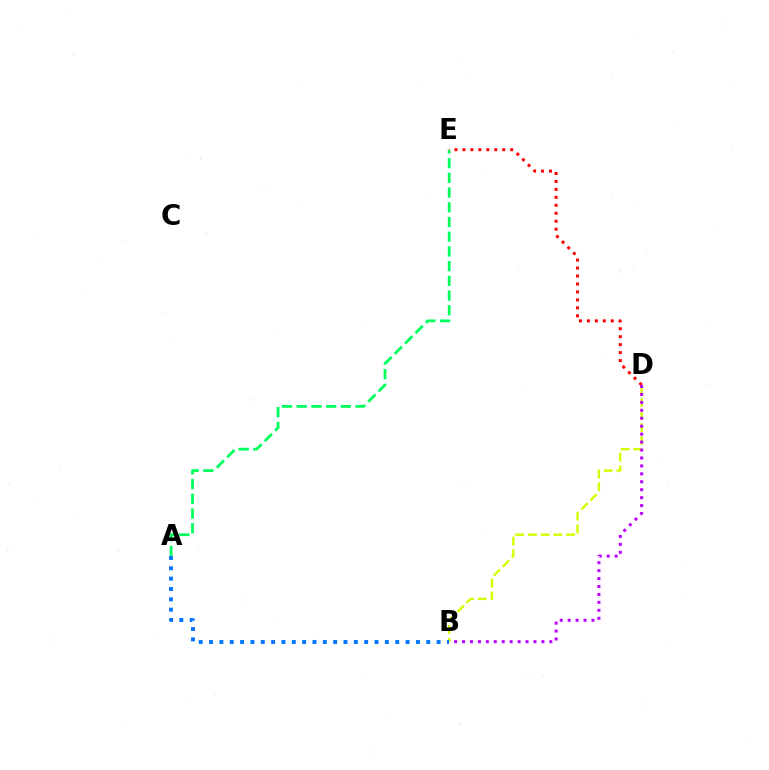{('A', 'E'): [{'color': '#00ff5c', 'line_style': 'dashed', 'thickness': 2.0}], ('B', 'D'): [{'color': '#d1ff00', 'line_style': 'dashed', 'thickness': 1.73}, {'color': '#b900ff', 'line_style': 'dotted', 'thickness': 2.16}], ('A', 'B'): [{'color': '#0074ff', 'line_style': 'dotted', 'thickness': 2.81}], ('D', 'E'): [{'color': '#ff0000', 'line_style': 'dotted', 'thickness': 2.16}]}